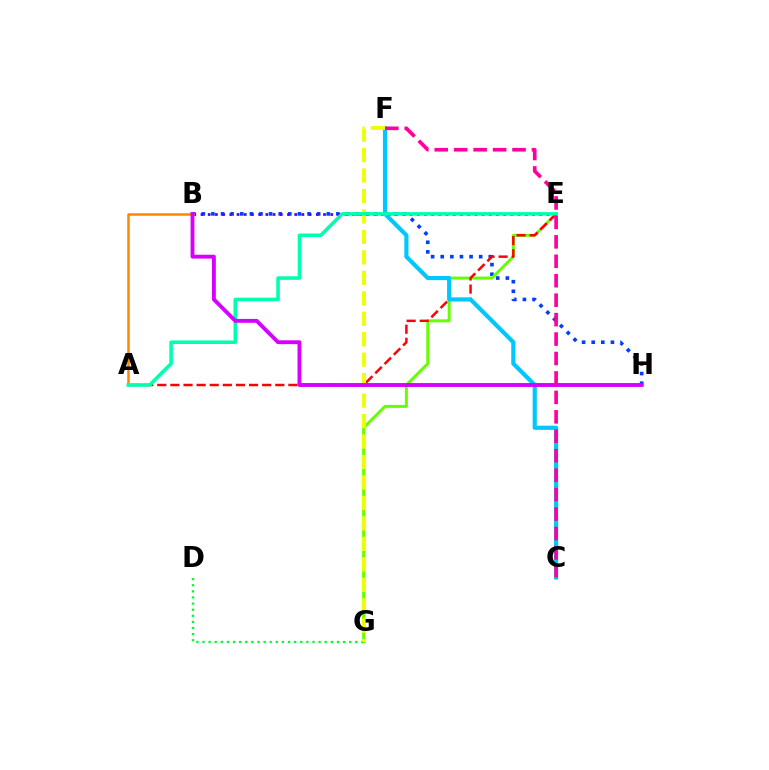{('B', 'H'): [{'color': '#003fff', 'line_style': 'dotted', 'thickness': 2.61}, {'color': '#d600ff', 'line_style': 'solid', 'thickness': 2.79}], ('E', 'G'): [{'color': '#66ff00', 'line_style': 'solid', 'thickness': 2.14}], ('A', 'E'): [{'color': '#ff0000', 'line_style': 'dashed', 'thickness': 1.78}, {'color': '#00ffaf', 'line_style': 'solid', 'thickness': 2.57}], ('C', 'F'): [{'color': '#00c7ff', 'line_style': 'solid', 'thickness': 3.0}, {'color': '#ff00a0', 'line_style': 'dashed', 'thickness': 2.64}], ('B', 'E'): [{'color': '#4f00ff', 'line_style': 'dotted', 'thickness': 1.96}], ('A', 'B'): [{'color': '#ff8800', 'line_style': 'solid', 'thickness': 1.83}], ('D', 'G'): [{'color': '#00ff27', 'line_style': 'dotted', 'thickness': 1.66}], ('F', 'G'): [{'color': '#eeff00', 'line_style': 'dashed', 'thickness': 2.78}]}